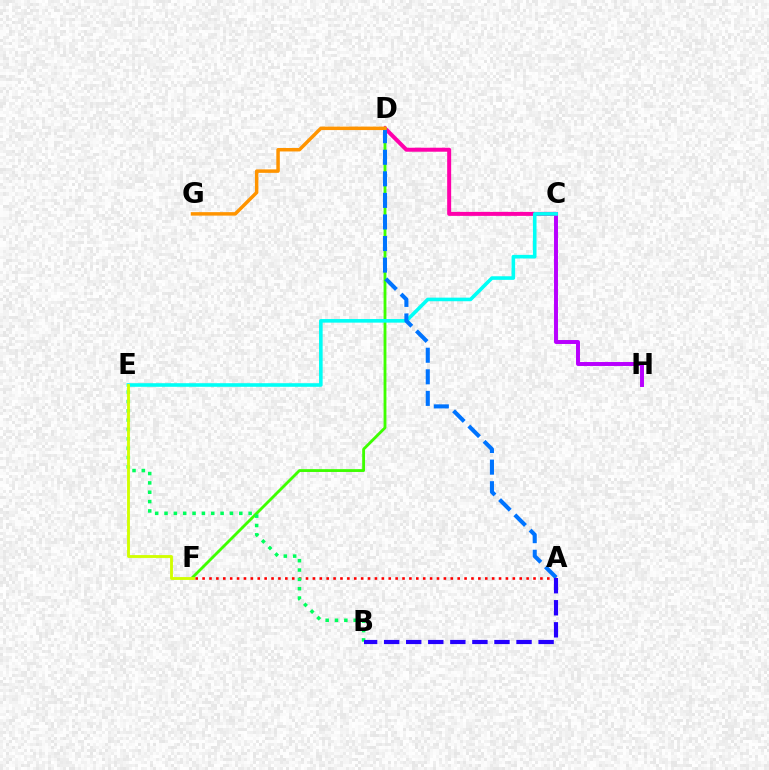{('A', 'F'): [{'color': '#ff0000', 'line_style': 'dotted', 'thickness': 1.87}], ('C', 'D'): [{'color': '#ff00ac', 'line_style': 'solid', 'thickness': 2.87}], ('D', 'F'): [{'color': '#3dff00', 'line_style': 'solid', 'thickness': 2.04}], ('C', 'H'): [{'color': '#b900ff', 'line_style': 'solid', 'thickness': 2.84}], ('C', 'E'): [{'color': '#00fff6', 'line_style': 'solid', 'thickness': 2.59}], ('A', 'D'): [{'color': '#0074ff', 'line_style': 'dashed', 'thickness': 2.93}], ('B', 'E'): [{'color': '#00ff5c', 'line_style': 'dotted', 'thickness': 2.54}], ('A', 'B'): [{'color': '#2500ff', 'line_style': 'dashed', 'thickness': 3.0}], ('E', 'F'): [{'color': '#d1ff00', 'line_style': 'solid', 'thickness': 2.06}], ('D', 'G'): [{'color': '#ff9400', 'line_style': 'solid', 'thickness': 2.5}]}